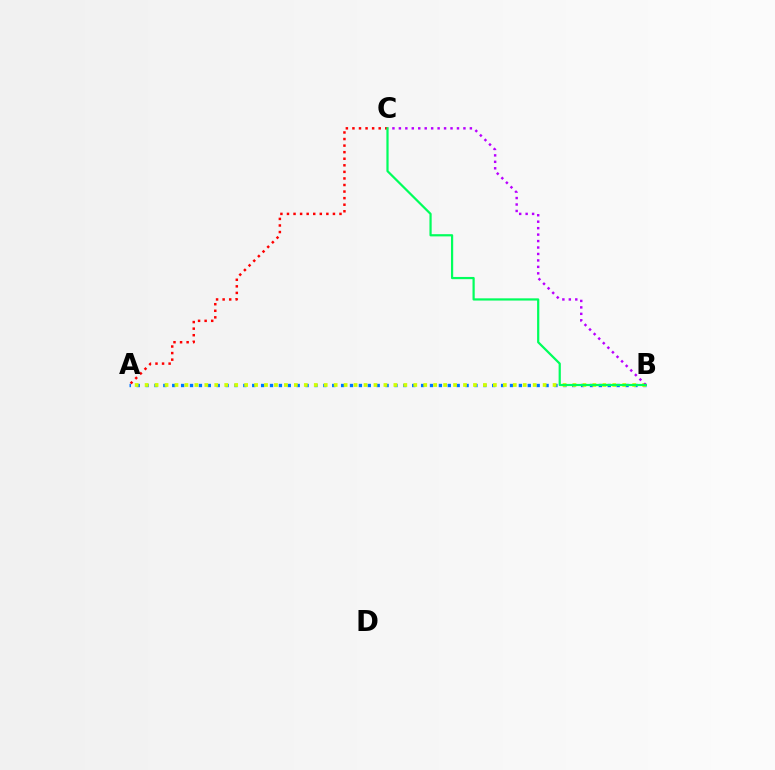{('A', 'B'): [{'color': '#0074ff', 'line_style': 'dotted', 'thickness': 2.41}, {'color': '#d1ff00', 'line_style': 'dotted', 'thickness': 2.7}], ('A', 'C'): [{'color': '#ff0000', 'line_style': 'dotted', 'thickness': 1.78}], ('B', 'C'): [{'color': '#b900ff', 'line_style': 'dotted', 'thickness': 1.75}, {'color': '#00ff5c', 'line_style': 'solid', 'thickness': 1.6}]}